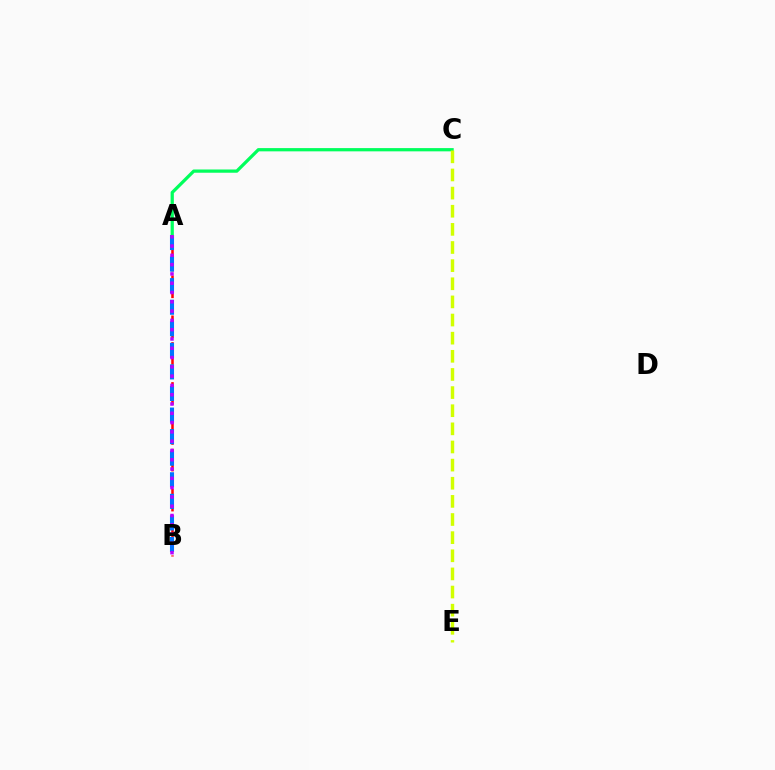{('A', 'B'): [{'color': '#ff0000', 'line_style': 'dashed', 'thickness': 1.81}, {'color': '#0074ff', 'line_style': 'dashed', 'thickness': 2.93}, {'color': '#b900ff', 'line_style': 'dotted', 'thickness': 2.52}], ('A', 'C'): [{'color': '#00ff5c', 'line_style': 'solid', 'thickness': 2.34}], ('C', 'E'): [{'color': '#d1ff00', 'line_style': 'dashed', 'thickness': 2.46}]}